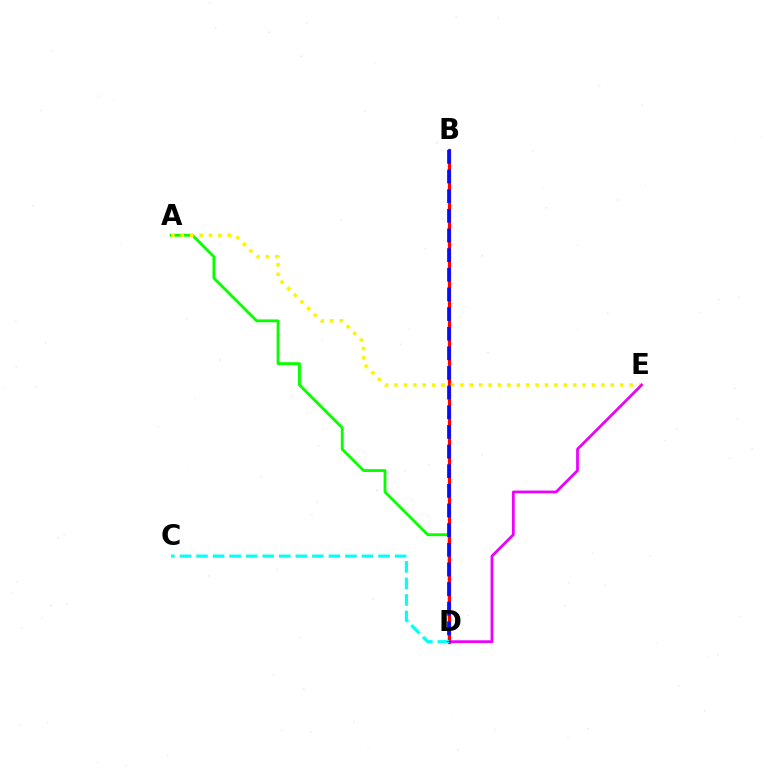{('A', 'D'): [{'color': '#08ff00', 'line_style': 'solid', 'thickness': 2.04}], ('B', 'D'): [{'color': '#ff0000', 'line_style': 'solid', 'thickness': 2.34}, {'color': '#0010ff', 'line_style': 'dashed', 'thickness': 2.67}], ('A', 'E'): [{'color': '#fcf500', 'line_style': 'dotted', 'thickness': 2.55}], ('D', 'E'): [{'color': '#ee00ff', 'line_style': 'solid', 'thickness': 1.99}], ('C', 'D'): [{'color': '#00fff6', 'line_style': 'dashed', 'thickness': 2.25}]}